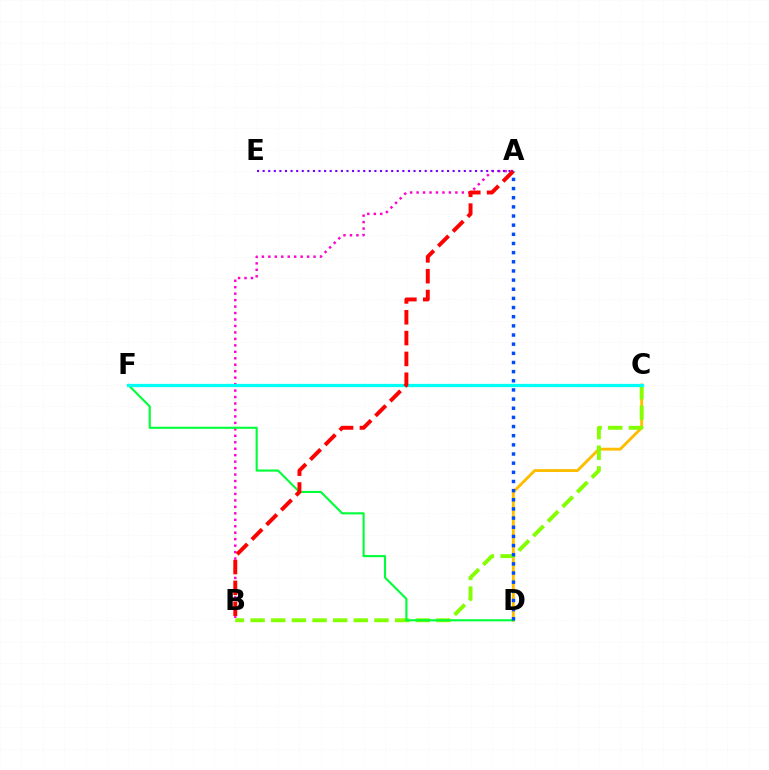{('C', 'D'): [{'color': '#ffbd00', 'line_style': 'solid', 'thickness': 2.09}], ('B', 'C'): [{'color': '#84ff00', 'line_style': 'dashed', 'thickness': 2.81}], ('A', 'B'): [{'color': '#ff00cf', 'line_style': 'dotted', 'thickness': 1.76}, {'color': '#ff0000', 'line_style': 'dashed', 'thickness': 2.83}], ('D', 'F'): [{'color': '#00ff39', 'line_style': 'solid', 'thickness': 1.53}], ('A', 'E'): [{'color': '#7200ff', 'line_style': 'dotted', 'thickness': 1.52}], ('C', 'F'): [{'color': '#00fff6', 'line_style': 'solid', 'thickness': 2.35}], ('A', 'D'): [{'color': '#004bff', 'line_style': 'dotted', 'thickness': 2.49}]}